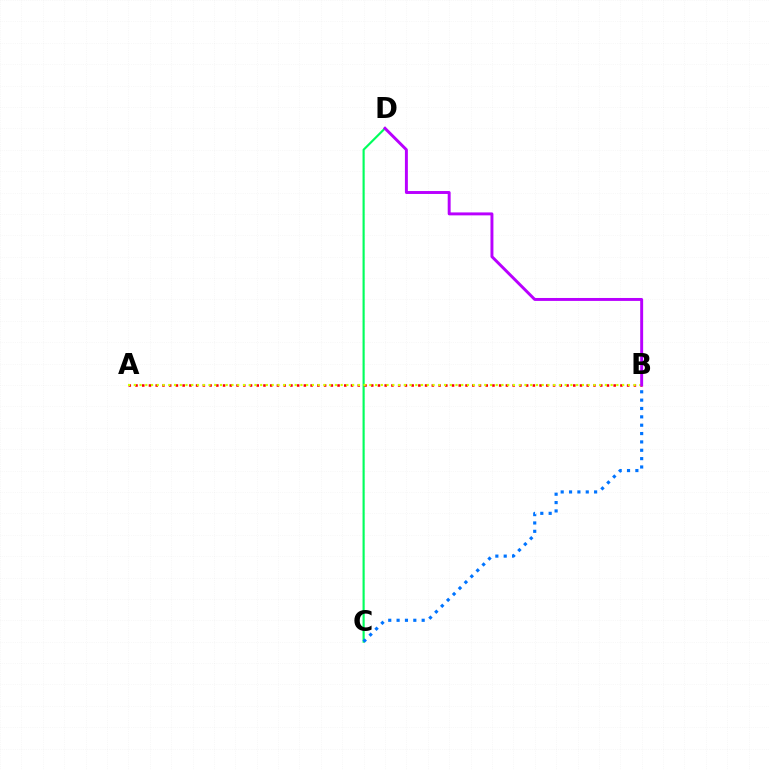{('C', 'D'): [{'color': '#00ff5c', 'line_style': 'solid', 'thickness': 1.55}], ('A', 'B'): [{'color': '#ff0000', 'line_style': 'dotted', 'thickness': 1.83}, {'color': '#d1ff00', 'line_style': 'dotted', 'thickness': 1.56}], ('B', 'C'): [{'color': '#0074ff', 'line_style': 'dotted', 'thickness': 2.27}], ('B', 'D'): [{'color': '#b900ff', 'line_style': 'solid', 'thickness': 2.12}]}